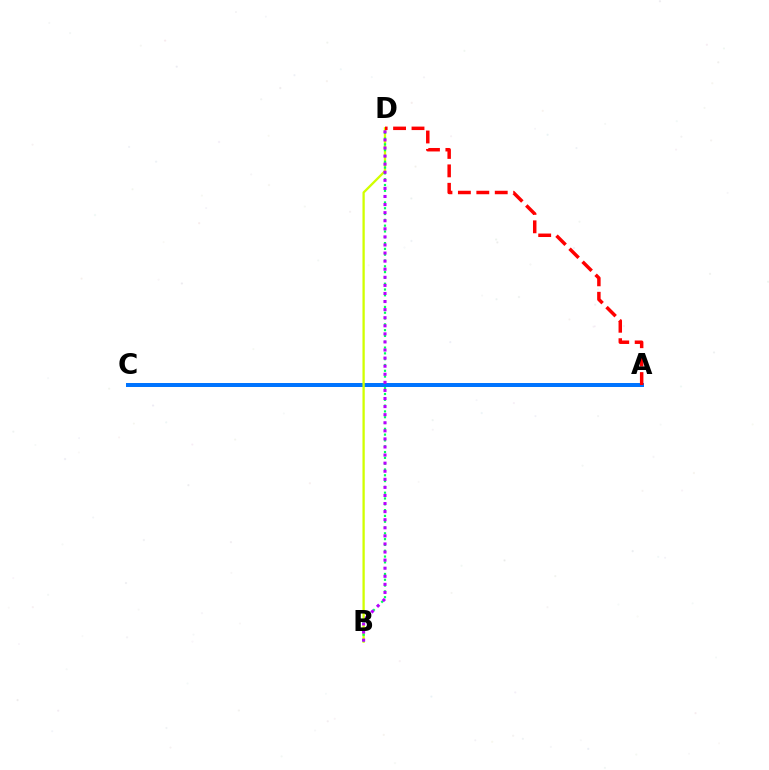{('A', 'C'): [{'color': '#0074ff', 'line_style': 'solid', 'thickness': 2.87}], ('B', 'D'): [{'color': '#d1ff00', 'line_style': 'solid', 'thickness': 1.66}, {'color': '#00ff5c', 'line_style': 'dotted', 'thickness': 1.58}, {'color': '#b900ff', 'line_style': 'dotted', 'thickness': 2.2}], ('A', 'D'): [{'color': '#ff0000', 'line_style': 'dashed', 'thickness': 2.5}]}